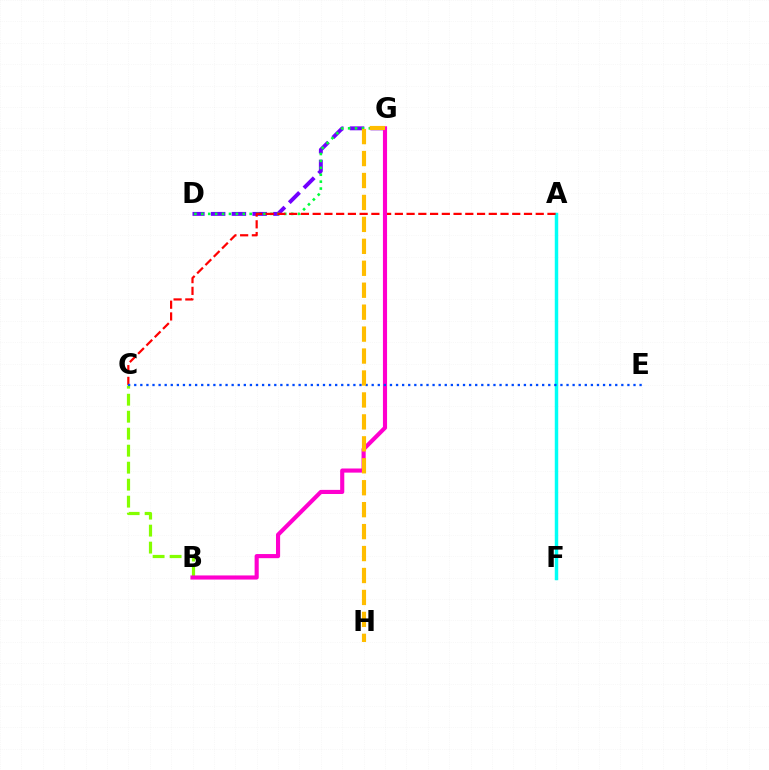{('A', 'F'): [{'color': '#00fff6', 'line_style': 'solid', 'thickness': 2.48}], ('B', 'C'): [{'color': '#84ff00', 'line_style': 'dashed', 'thickness': 2.31}], ('D', 'G'): [{'color': '#7200ff', 'line_style': 'dashed', 'thickness': 2.82}, {'color': '#00ff39', 'line_style': 'dotted', 'thickness': 1.88}], ('A', 'C'): [{'color': '#ff0000', 'line_style': 'dashed', 'thickness': 1.59}], ('B', 'G'): [{'color': '#ff00cf', 'line_style': 'solid', 'thickness': 2.97}], ('C', 'E'): [{'color': '#004bff', 'line_style': 'dotted', 'thickness': 1.65}], ('G', 'H'): [{'color': '#ffbd00', 'line_style': 'dashed', 'thickness': 2.98}]}